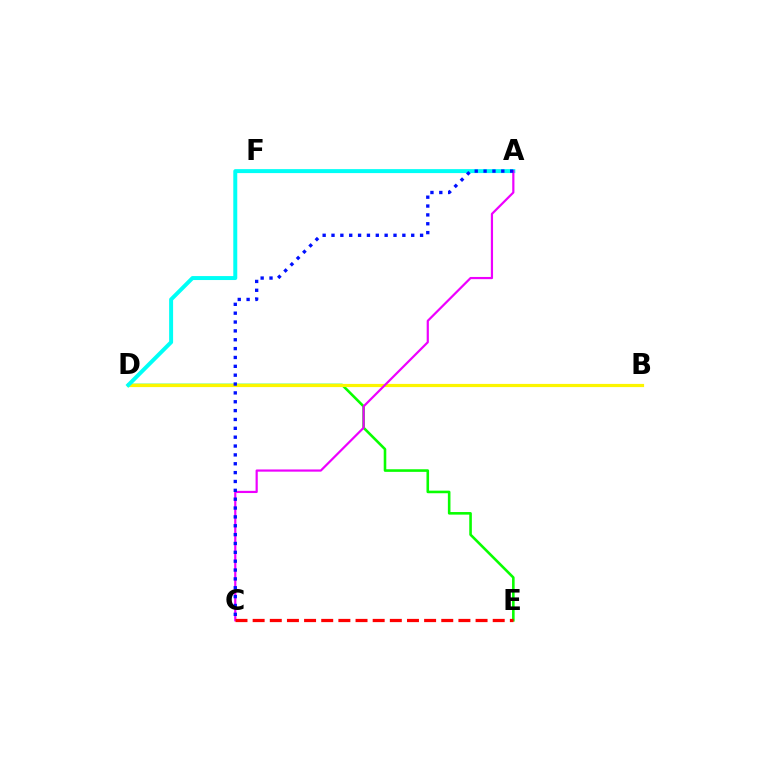{('D', 'E'): [{'color': '#08ff00', 'line_style': 'solid', 'thickness': 1.86}], ('B', 'D'): [{'color': '#fcf500', 'line_style': 'solid', 'thickness': 2.3}], ('A', 'D'): [{'color': '#00fff6', 'line_style': 'solid', 'thickness': 2.86}], ('A', 'C'): [{'color': '#ee00ff', 'line_style': 'solid', 'thickness': 1.58}, {'color': '#0010ff', 'line_style': 'dotted', 'thickness': 2.41}], ('C', 'E'): [{'color': '#ff0000', 'line_style': 'dashed', 'thickness': 2.33}]}